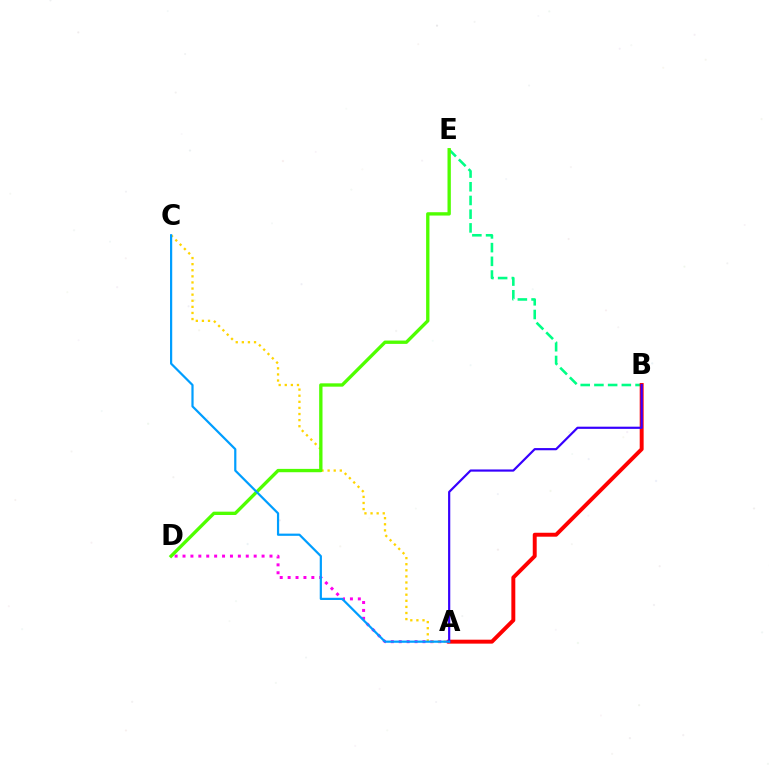{('A', 'D'): [{'color': '#ff00ed', 'line_style': 'dotted', 'thickness': 2.15}], ('B', 'E'): [{'color': '#00ff86', 'line_style': 'dashed', 'thickness': 1.86}], ('A', 'B'): [{'color': '#ff0000', 'line_style': 'solid', 'thickness': 2.83}, {'color': '#3700ff', 'line_style': 'solid', 'thickness': 1.58}], ('A', 'C'): [{'color': '#ffd500', 'line_style': 'dotted', 'thickness': 1.66}, {'color': '#009eff', 'line_style': 'solid', 'thickness': 1.59}], ('D', 'E'): [{'color': '#4fff00', 'line_style': 'solid', 'thickness': 2.4}]}